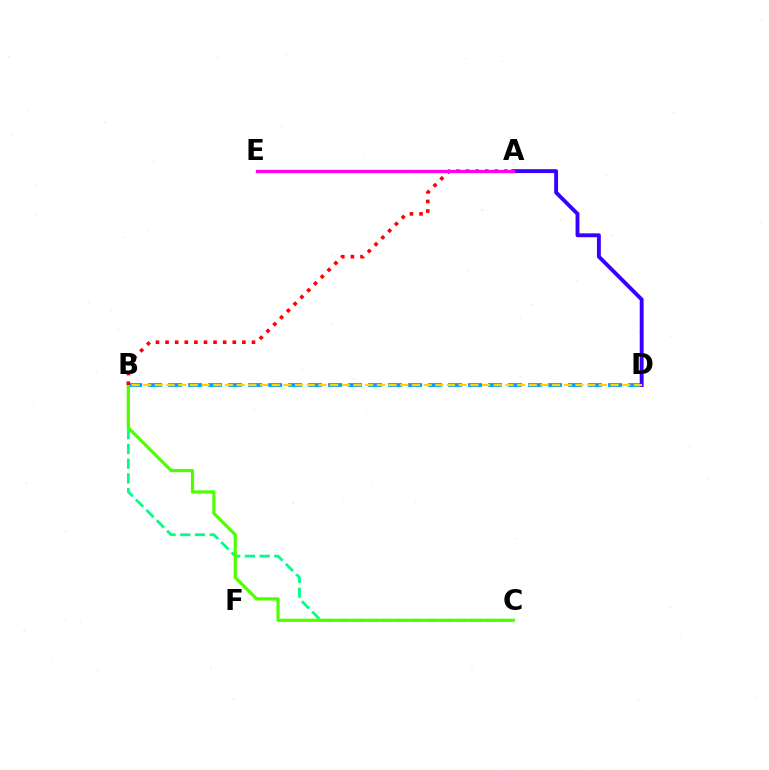{('B', 'D'): [{'color': '#009eff', 'line_style': 'dashed', 'thickness': 2.72}, {'color': '#ffd500', 'line_style': 'dashed', 'thickness': 1.59}], ('A', 'D'): [{'color': '#3700ff', 'line_style': 'solid', 'thickness': 2.8}], ('B', 'C'): [{'color': '#00ff86', 'line_style': 'dashed', 'thickness': 2.0}, {'color': '#4fff00', 'line_style': 'solid', 'thickness': 2.31}], ('A', 'B'): [{'color': '#ff0000', 'line_style': 'dotted', 'thickness': 2.61}], ('A', 'E'): [{'color': '#ff00ed', 'line_style': 'solid', 'thickness': 2.36}]}